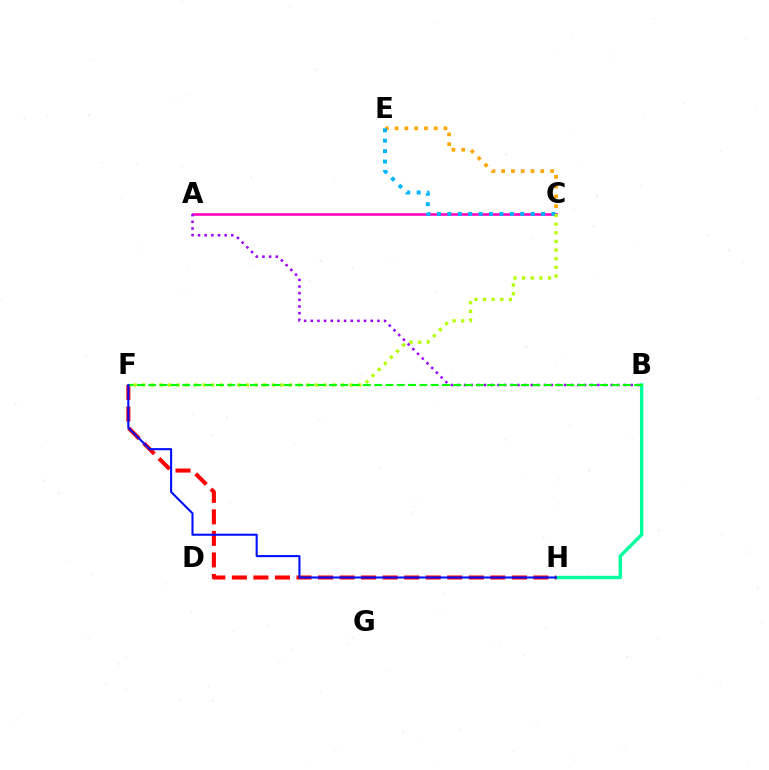{('C', 'E'): [{'color': '#ffa500', 'line_style': 'dotted', 'thickness': 2.66}, {'color': '#00b5ff', 'line_style': 'dotted', 'thickness': 2.83}], ('A', 'C'): [{'color': '#ff00bd', 'line_style': 'solid', 'thickness': 1.86}], ('B', 'H'): [{'color': '#00ff9d', 'line_style': 'solid', 'thickness': 2.45}], ('C', 'F'): [{'color': '#b3ff00', 'line_style': 'dotted', 'thickness': 2.35}], ('F', 'H'): [{'color': '#ff0000', 'line_style': 'dashed', 'thickness': 2.93}, {'color': '#0010ff', 'line_style': 'solid', 'thickness': 1.51}], ('A', 'B'): [{'color': '#9b00ff', 'line_style': 'dotted', 'thickness': 1.81}], ('B', 'F'): [{'color': '#08ff00', 'line_style': 'dashed', 'thickness': 1.53}]}